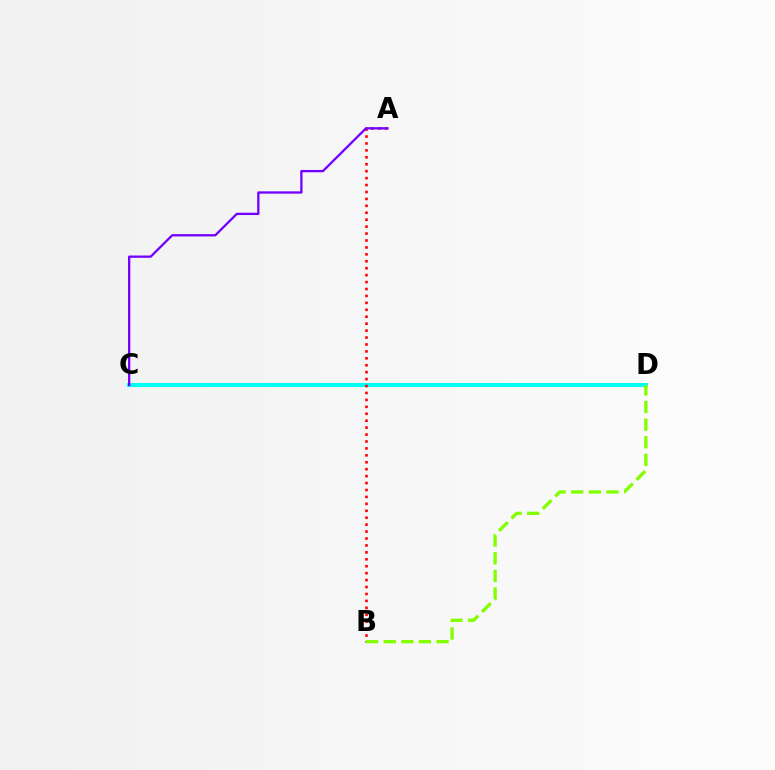{('C', 'D'): [{'color': '#00fff6', 'line_style': 'solid', 'thickness': 2.92}], ('A', 'B'): [{'color': '#ff0000', 'line_style': 'dotted', 'thickness': 1.88}], ('A', 'C'): [{'color': '#7200ff', 'line_style': 'solid', 'thickness': 1.65}], ('B', 'D'): [{'color': '#84ff00', 'line_style': 'dashed', 'thickness': 2.39}]}